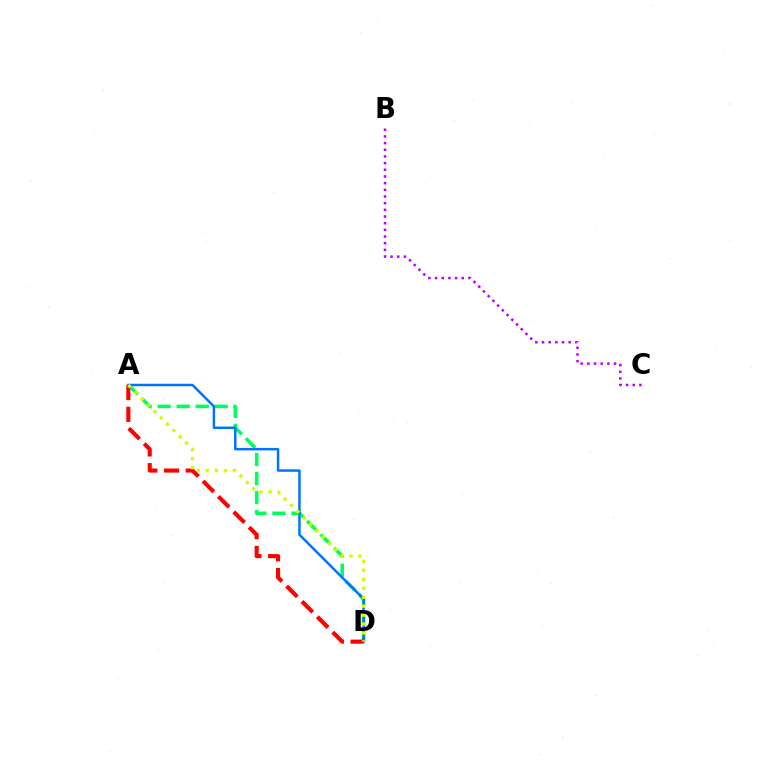{('B', 'C'): [{'color': '#b900ff', 'line_style': 'dotted', 'thickness': 1.81}], ('A', 'D'): [{'color': '#00ff5c', 'line_style': 'dashed', 'thickness': 2.58}, {'color': '#0074ff', 'line_style': 'solid', 'thickness': 1.79}, {'color': '#ff0000', 'line_style': 'dashed', 'thickness': 2.95}, {'color': '#d1ff00', 'line_style': 'dotted', 'thickness': 2.43}]}